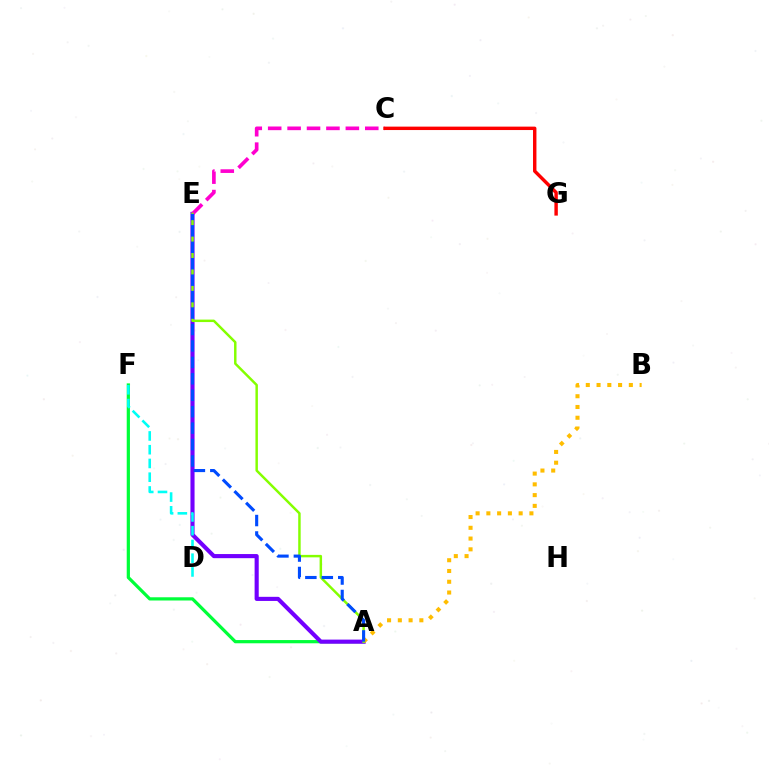{('A', 'F'): [{'color': '#00ff39', 'line_style': 'solid', 'thickness': 2.32}], ('A', 'E'): [{'color': '#7200ff', 'line_style': 'solid', 'thickness': 2.97}, {'color': '#84ff00', 'line_style': 'solid', 'thickness': 1.77}, {'color': '#004bff', 'line_style': 'dashed', 'thickness': 2.23}], ('A', 'B'): [{'color': '#ffbd00', 'line_style': 'dotted', 'thickness': 2.92}], ('C', 'E'): [{'color': '#ff00cf', 'line_style': 'dashed', 'thickness': 2.64}], ('D', 'F'): [{'color': '#00fff6', 'line_style': 'dashed', 'thickness': 1.87}], ('C', 'G'): [{'color': '#ff0000', 'line_style': 'solid', 'thickness': 2.46}]}